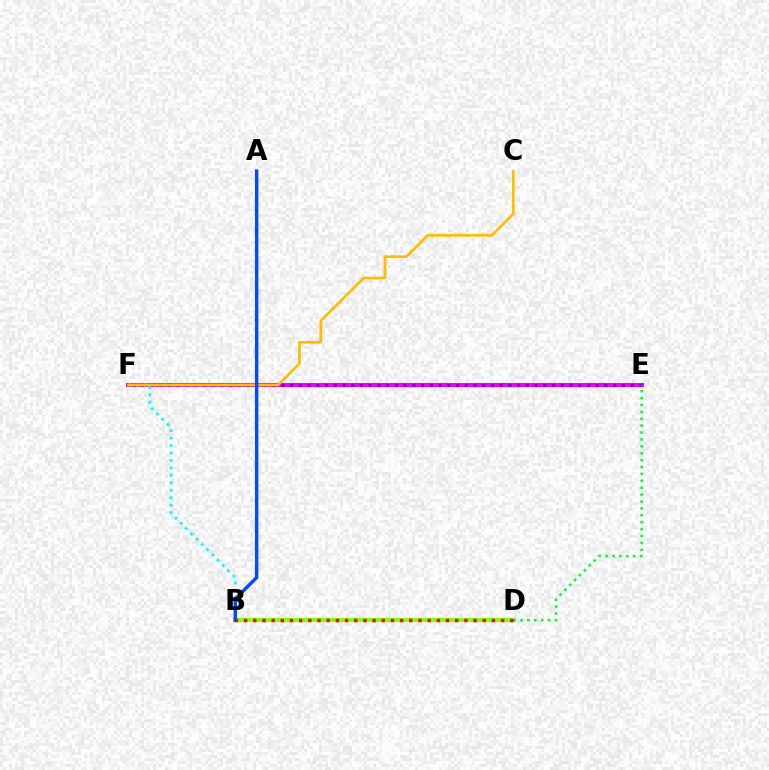{('E', 'F'): [{'color': '#ff00cf', 'line_style': 'solid', 'thickness': 2.93}, {'color': '#7200ff', 'line_style': 'dotted', 'thickness': 2.37}], ('B', 'F'): [{'color': '#00fff6', 'line_style': 'dotted', 'thickness': 2.02}], ('C', 'F'): [{'color': '#ffbd00', 'line_style': 'solid', 'thickness': 1.93}], ('B', 'D'): [{'color': '#84ff00', 'line_style': 'solid', 'thickness': 2.98}, {'color': '#ff0000', 'line_style': 'dotted', 'thickness': 2.49}], ('A', 'B'): [{'color': '#004bff', 'line_style': 'solid', 'thickness': 2.47}], ('D', 'E'): [{'color': '#00ff39', 'line_style': 'dotted', 'thickness': 1.87}]}